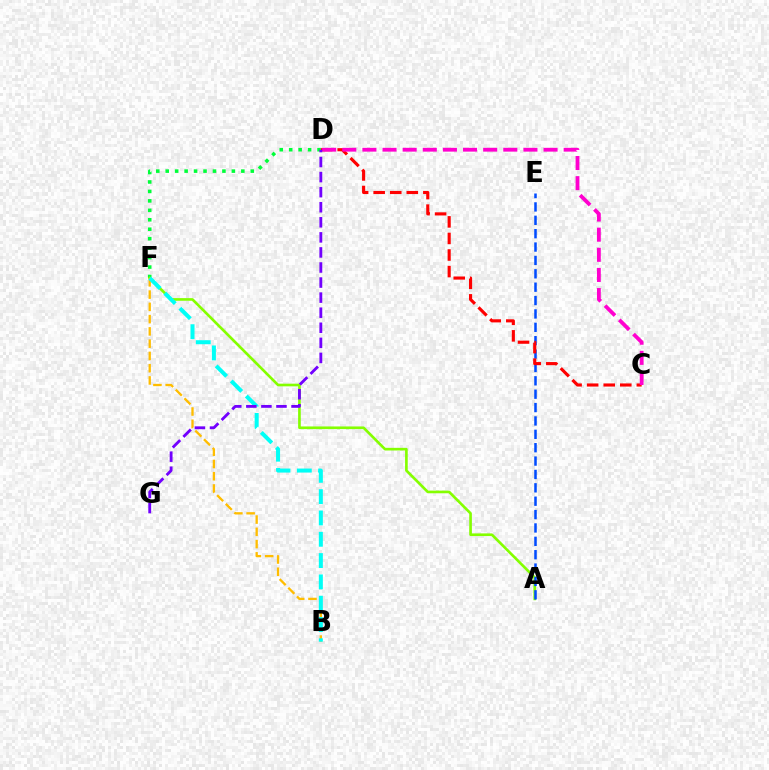{('D', 'F'): [{'color': '#00ff39', 'line_style': 'dotted', 'thickness': 2.57}], ('A', 'F'): [{'color': '#84ff00', 'line_style': 'solid', 'thickness': 1.91}], ('B', 'F'): [{'color': '#ffbd00', 'line_style': 'dashed', 'thickness': 1.67}, {'color': '#00fff6', 'line_style': 'dashed', 'thickness': 2.89}], ('A', 'E'): [{'color': '#004bff', 'line_style': 'dashed', 'thickness': 1.82}], ('C', 'D'): [{'color': '#ff0000', 'line_style': 'dashed', 'thickness': 2.25}, {'color': '#ff00cf', 'line_style': 'dashed', 'thickness': 2.73}], ('D', 'G'): [{'color': '#7200ff', 'line_style': 'dashed', 'thickness': 2.05}]}